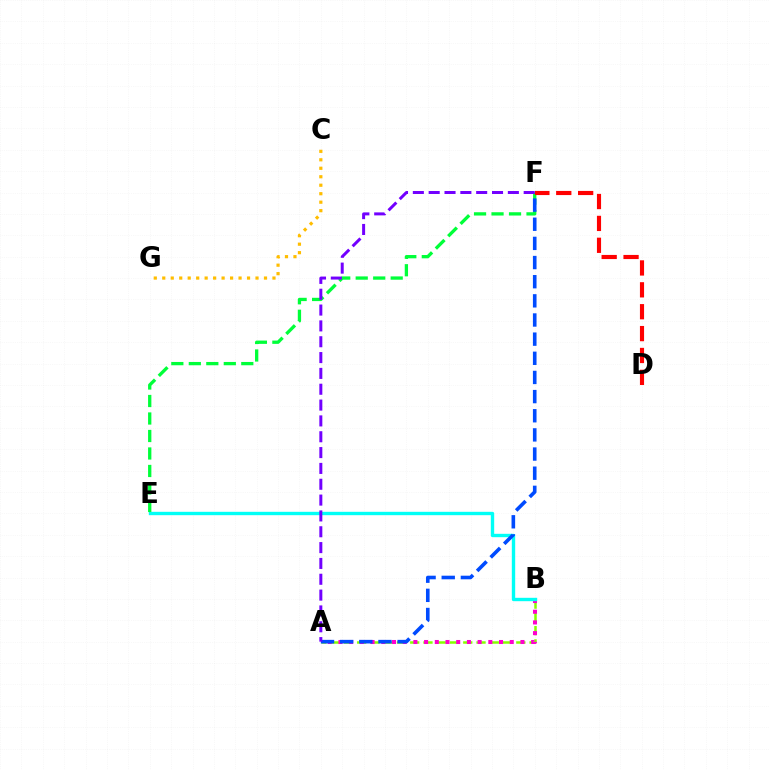{('A', 'B'): [{'color': '#84ff00', 'line_style': 'dashed', 'thickness': 1.8}, {'color': '#ff00cf', 'line_style': 'dotted', 'thickness': 2.91}], ('C', 'G'): [{'color': '#ffbd00', 'line_style': 'dotted', 'thickness': 2.3}], ('B', 'E'): [{'color': '#00fff6', 'line_style': 'solid', 'thickness': 2.43}], ('E', 'F'): [{'color': '#00ff39', 'line_style': 'dashed', 'thickness': 2.38}], ('A', 'F'): [{'color': '#004bff', 'line_style': 'dashed', 'thickness': 2.6}, {'color': '#7200ff', 'line_style': 'dashed', 'thickness': 2.15}], ('D', 'F'): [{'color': '#ff0000', 'line_style': 'dashed', 'thickness': 2.97}]}